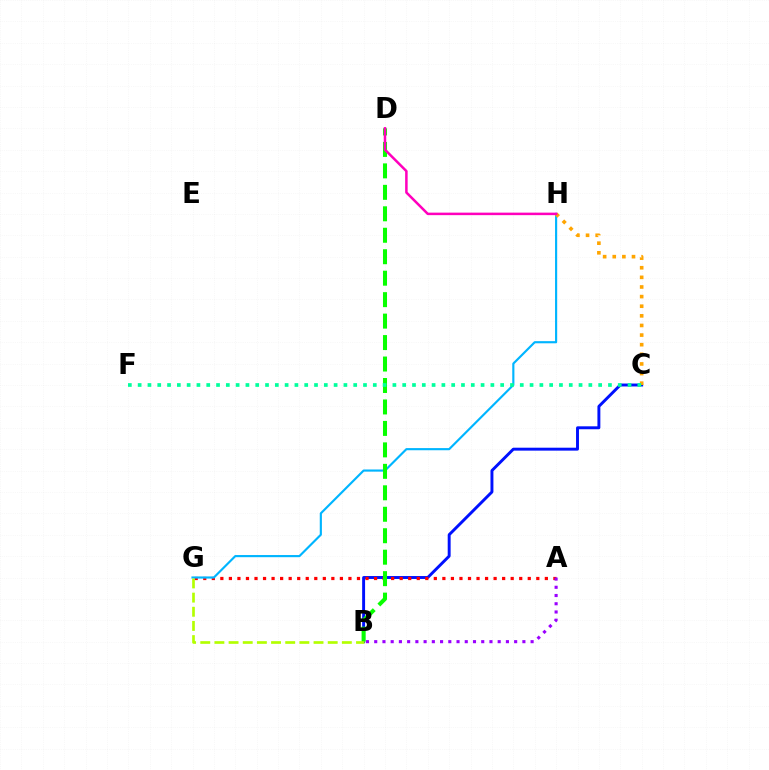{('B', 'C'): [{'color': '#0010ff', 'line_style': 'solid', 'thickness': 2.11}], ('A', 'G'): [{'color': '#ff0000', 'line_style': 'dotted', 'thickness': 2.32}], ('G', 'H'): [{'color': '#00b5ff', 'line_style': 'solid', 'thickness': 1.55}], ('B', 'D'): [{'color': '#08ff00', 'line_style': 'dashed', 'thickness': 2.92}], ('C', 'H'): [{'color': '#ffa500', 'line_style': 'dotted', 'thickness': 2.61}], ('C', 'F'): [{'color': '#00ff9d', 'line_style': 'dotted', 'thickness': 2.66}], ('B', 'G'): [{'color': '#b3ff00', 'line_style': 'dashed', 'thickness': 1.92}], ('A', 'B'): [{'color': '#9b00ff', 'line_style': 'dotted', 'thickness': 2.24}], ('D', 'H'): [{'color': '#ff00bd', 'line_style': 'solid', 'thickness': 1.81}]}